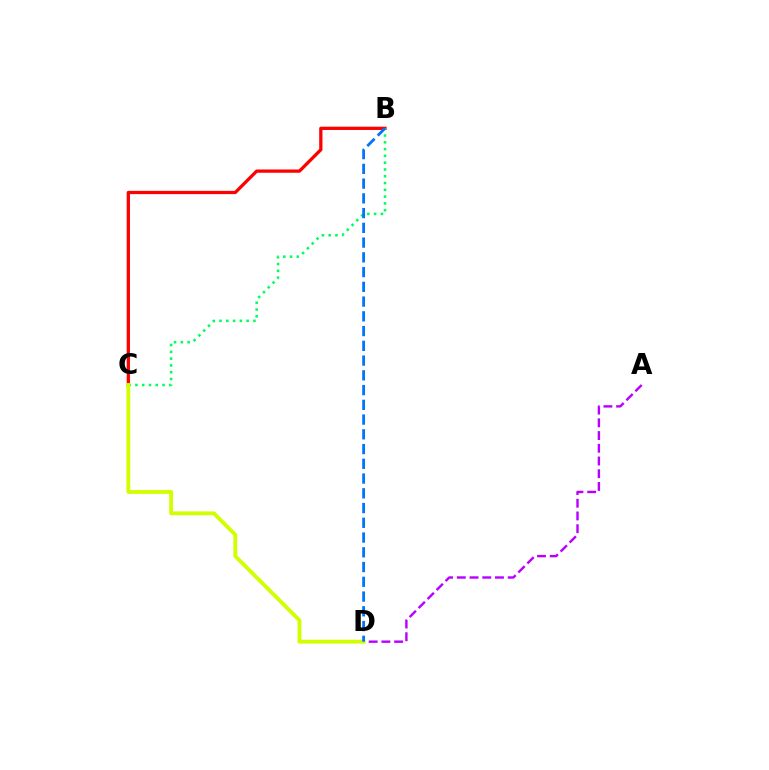{('A', 'D'): [{'color': '#b900ff', 'line_style': 'dashed', 'thickness': 1.73}], ('B', 'C'): [{'color': '#ff0000', 'line_style': 'solid', 'thickness': 2.35}, {'color': '#00ff5c', 'line_style': 'dotted', 'thickness': 1.84}], ('C', 'D'): [{'color': '#d1ff00', 'line_style': 'solid', 'thickness': 2.76}], ('B', 'D'): [{'color': '#0074ff', 'line_style': 'dashed', 'thickness': 2.0}]}